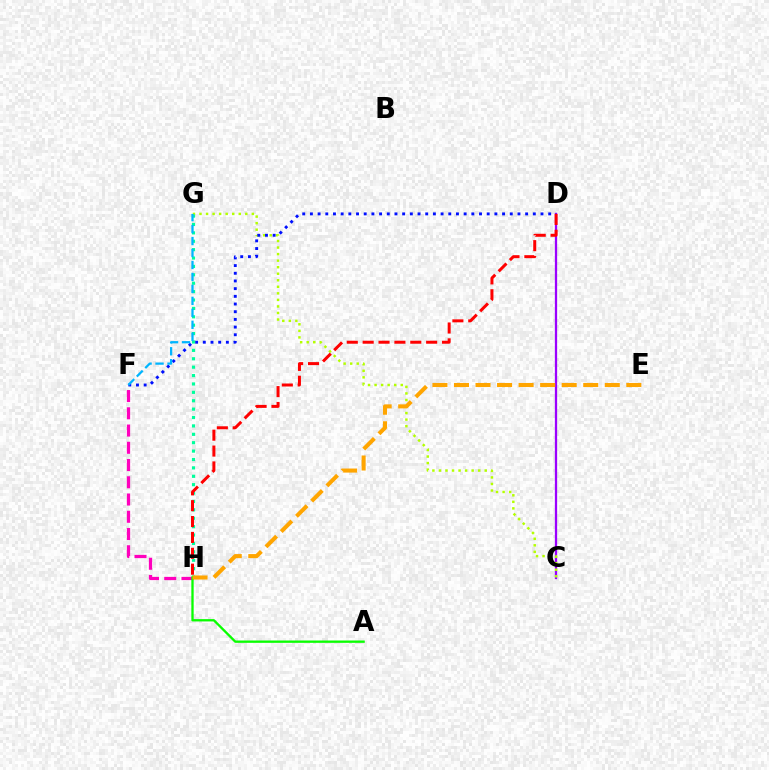{('C', 'D'): [{'color': '#9b00ff', 'line_style': 'solid', 'thickness': 1.64}], ('C', 'G'): [{'color': '#b3ff00', 'line_style': 'dotted', 'thickness': 1.78}], ('F', 'H'): [{'color': '#ff00bd', 'line_style': 'dashed', 'thickness': 2.34}], ('D', 'F'): [{'color': '#0010ff', 'line_style': 'dotted', 'thickness': 2.09}], ('G', 'H'): [{'color': '#00ff9d', 'line_style': 'dotted', 'thickness': 2.28}], ('D', 'H'): [{'color': '#ff0000', 'line_style': 'dashed', 'thickness': 2.16}], ('A', 'H'): [{'color': '#08ff00', 'line_style': 'solid', 'thickness': 1.67}], ('E', 'H'): [{'color': '#ffa500', 'line_style': 'dashed', 'thickness': 2.93}], ('F', 'G'): [{'color': '#00b5ff', 'line_style': 'dashed', 'thickness': 1.63}]}